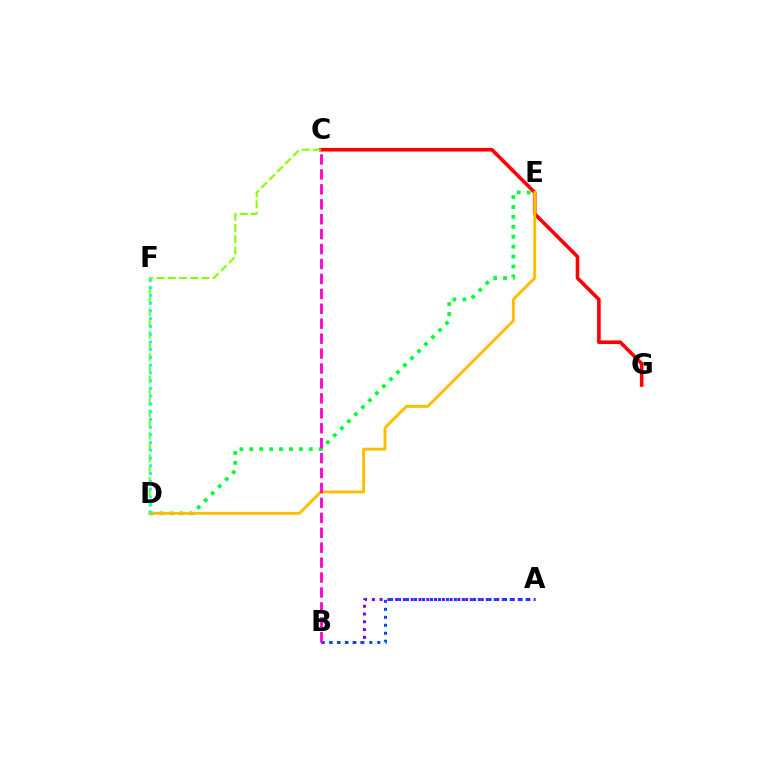{('C', 'G'): [{'color': '#ff0000', 'line_style': 'solid', 'thickness': 2.59}], ('D', 'E'): [{'color': '#00ff39', 'line_style': 'dotted', 'thickness': 2.69}, {'color': '#ffbd00', 'line_style': 'solid', 'thickness': 2.1}], ('C', 'D'): [{'color': '#84ff00', 'line_style': 'dashed', 'thickness': 1.53}], ('A', 'B'): [{'color': '#7200ff', 'line_style': 'dotted', 'thickness': 2.11}, {'color': '#004bff', 'line_style': 'dotted', 'thickness': 2.17}], ('D', 'F'): [{'color': '#00fff6', 'line_style': 'dotted', 'thickness': 2.1}], ('B', 'C'): [{'color': '#ff00cf', 'line_style': 'dashed', 'thickness': 2.03}]}